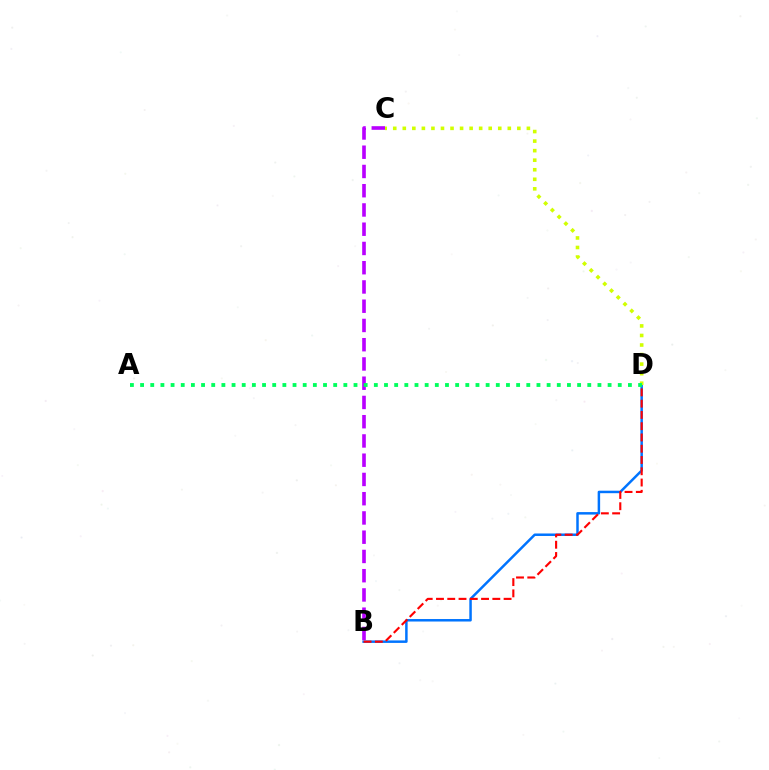{('B', 'D'): [{'color': '#0074ff', 'line_style': 'solid', 'thickness': 1.79}, {'color': '#ff0000', 'line_style': 'dashed', 'thickness': 1.53}], ('B', 'C'): [{'color': '#b900ff', 'line_style': 'dashed', 'thickness': 2.61}], ('C', 'D'): [{'color': '#d1ff00', 'line_style': 'dotted', 'thickness': 2.59}], ('A', 'D'): [{'color': '#00ff5c', 'line_style': 'dotted', 'thickness': 2.76}]}